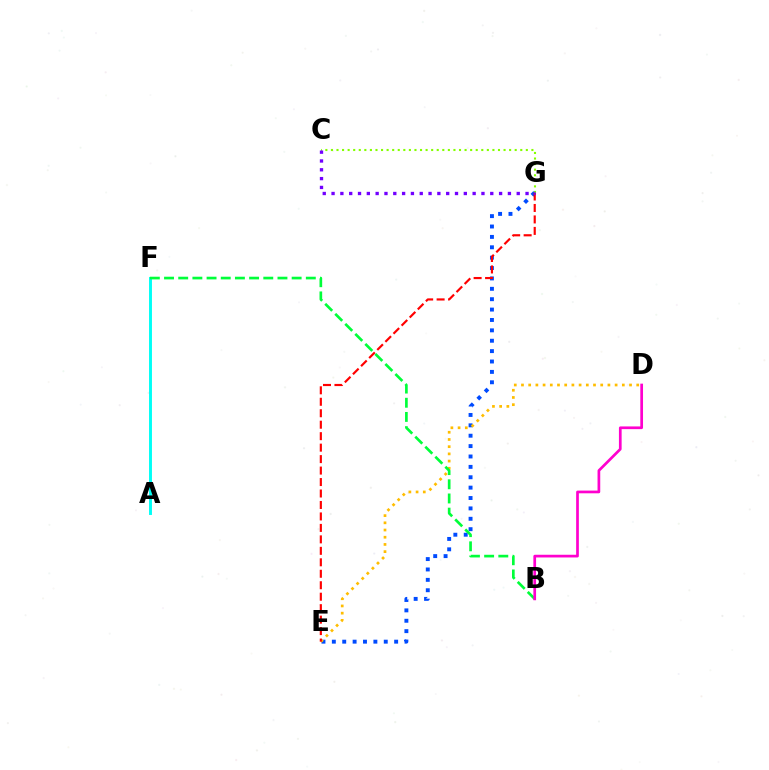{('E', 'G'): [{'color': '#004bff', 'line_style': 'dotted', 'thickness': 2.82}, {'color': '#ff0000', 'line_style': 'dashed', 'thickness': 1.56}], ('D', 'E'): [{'color': '#ffbd00', 'line_style': 'dotted', 'thickness': 1.96}], ('A', 'F'): [{'color': '#00fff6', 'line_style': 'solid', 'thickness': 2.11}], ('C', 'G'): [{'color': '#84ff00', 'line_style': 'dotted', 'thickness': 1.51}, {'color': '#7200ff', 'line_style': 'dotted', 'thickness': 2.4}], ('B', 'F'): [{'color': '#00ff39', 'line_style': 'dashed', 'thickness': 1.93}], ('B', 'D'): [{'color': '#ff00cf', 'line_style': 'solid', 'thickness': 1.95}]}